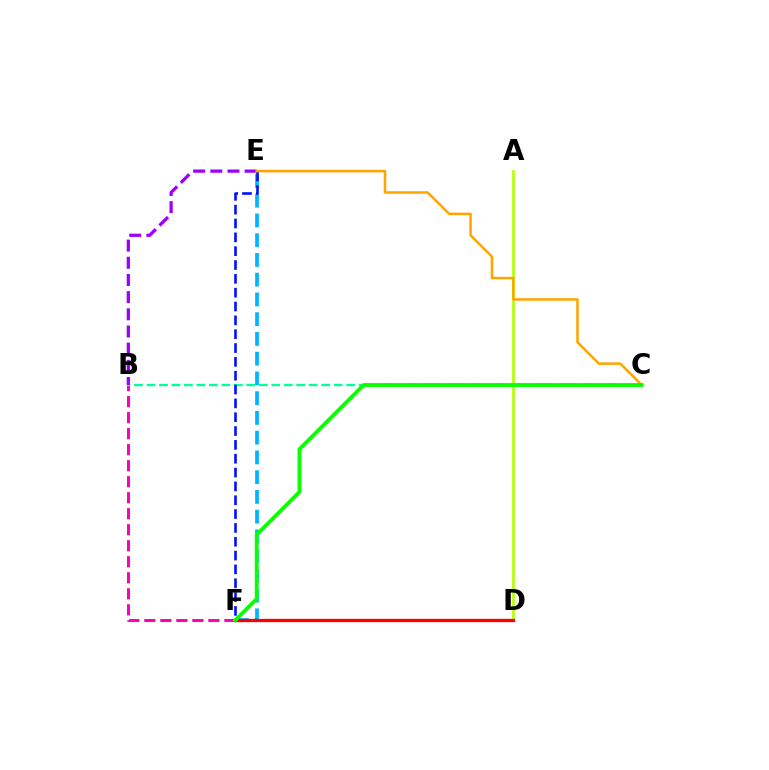{('B', 'F'): [{'color': '#ff00bd', 'line_style': 'dashed', 'thickness': 2.18}], ('E', 'F'): [{'color': '#00b5ff', 'line_style': 'dashed', 'thickness': 2.68}, {'color': '#0010ff', 'line_style': 'dashed', 'thickness': 1.88}], ('B', 'C'): [{'color': '#00ff9d', 'line_style': 'dashed', 'thickness': 1.7}], ('A', 'D'): [{'color': '#b3ff00', 'line_style': 'solid', 'thickness': 1.9}], ('B', 'E'): [{'color': '#9b00ff', 'line_style': 'dashed', 'thickness': 2.33}], ('D', 'F'): [{'color': '#ff0000', 'line_style': 'solid', 'thickness': 2.38}], ('C', 'E'): [{'color': '#ffa500', 'line_style': 'solid', 'thickness': 1.81}], ('C', 'F'): [{'color': '#08ff00', 'line_style': 'solid', 'thickness': 2.74}]}